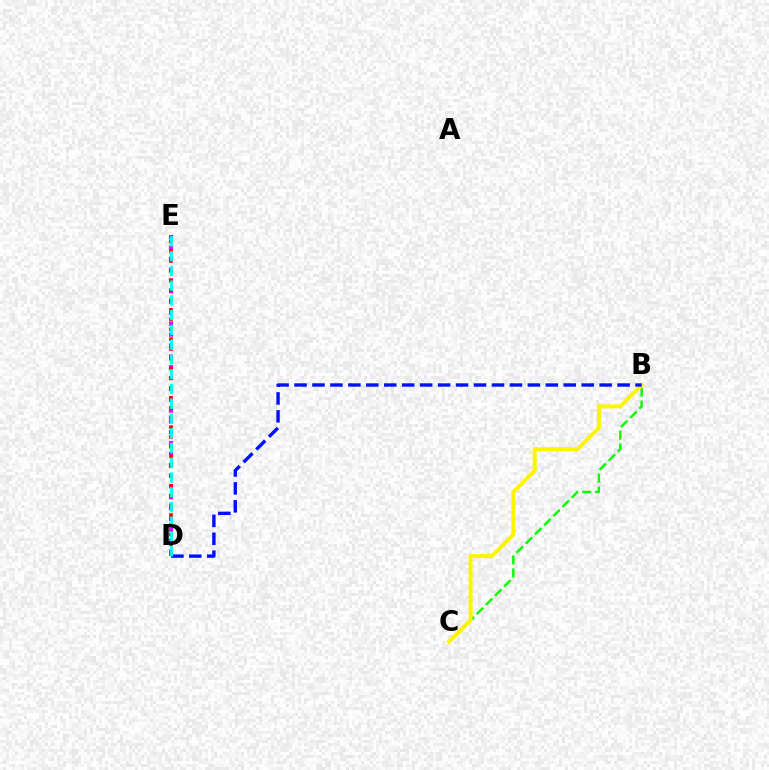{('D', 'E'): [{'color': '#ee00ff', 'line_style': 'dotted', 'thickness': 2.95}, {'color': '#ff0000', 'line_style': 'dotted', 'thickness': 2.65}, {'color': '#00fff6', 'line_style': 'dashed', 'thickness': 2.01}], ('B', 'C'): [{'color': '#08ff00', 'line_style': 'dashed', 'thickness': 1.76}, {'color': '#fcf500', 'line_style': 'solid', 'thickness': 2.86}], ('B', 'D'): [{'color': '#0010ff', 'line_style': 'dashed', 'thickness': 2.44}]}